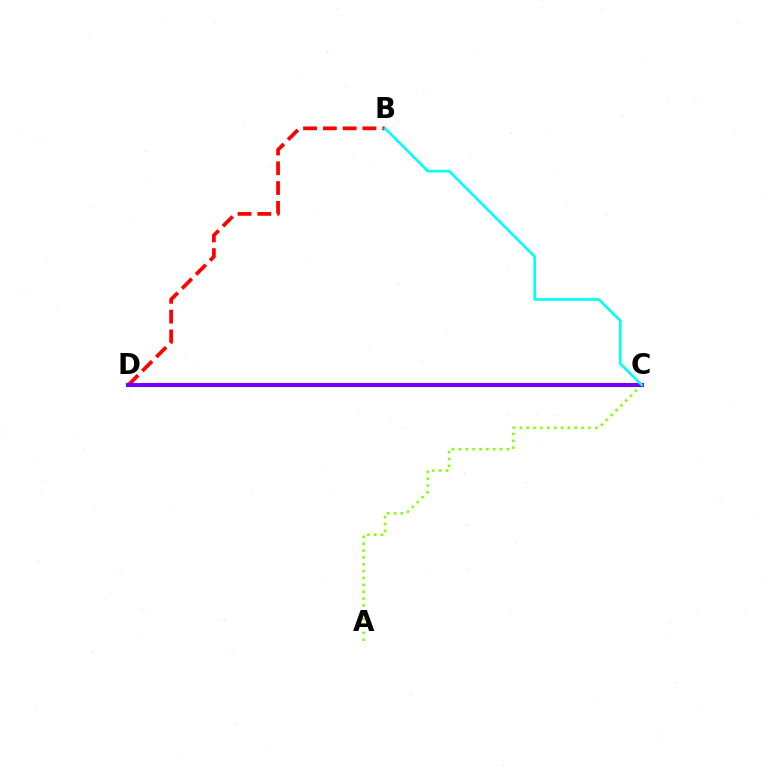{('A', 'C'): [{'color': '#84ff00', 'line_style': 'dotted', 'thickness': 1.86}], ('B', 'D'): [{'color': '#ff0000', 'line_style': 'dashed', 'thickness': 2.69}], ('C', 'D'): [{'color': '#7200ff', 'line_style': 'solid', 'thickness': 2.96}], ('B', 'C'): [{'color': '#00fff6', 'line_style': 'solid', 'thickness': 1.89}]}